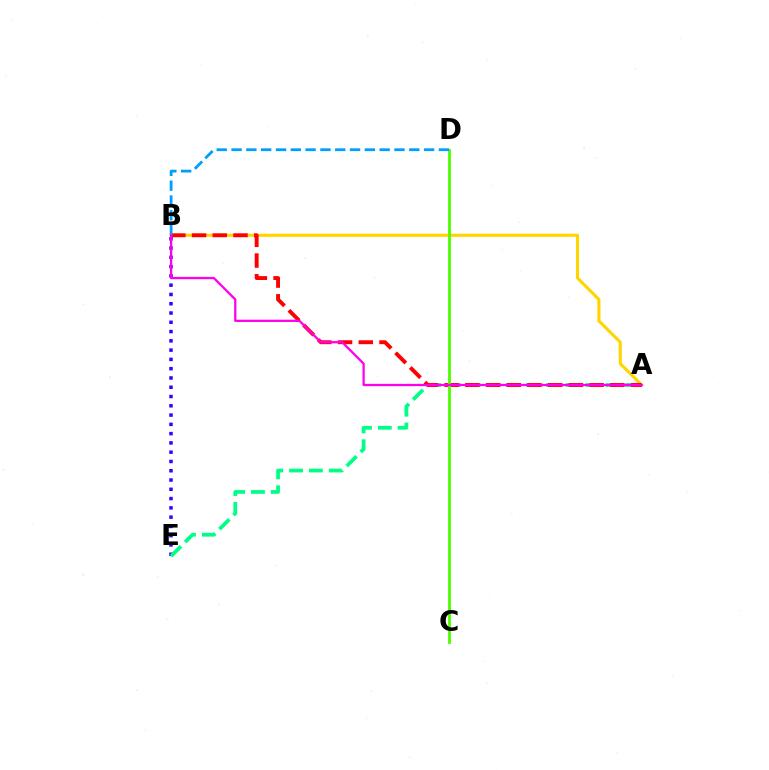{('B', 'E'): [{'color': '#3700ff', 'line_style': 'dotted', 'thickness': 2.52}], ('A', 'B'): [{'color': '#ffd500', 'line_style': 'solid', 'thickness': 2.23}, {'color': '#ff0000', 'line_style': 'dashed', 'thickness': 2.81}, {'color': '#ff00ed', 'line_style': 'solid', 'thickness': 1.64}], ('A', 'E'): [{'color': '#00ff86', 'line_style': 'dashed', 'thickness': 2.69}], ('C', 'D'): [{'color': '#4fff00', 'line_style': 'solid', 'thickness': 2.05}], ('B', 'D'): [{'color': '#009eff', 'line_style': 'dashed', 'thickness': 2.01}]}